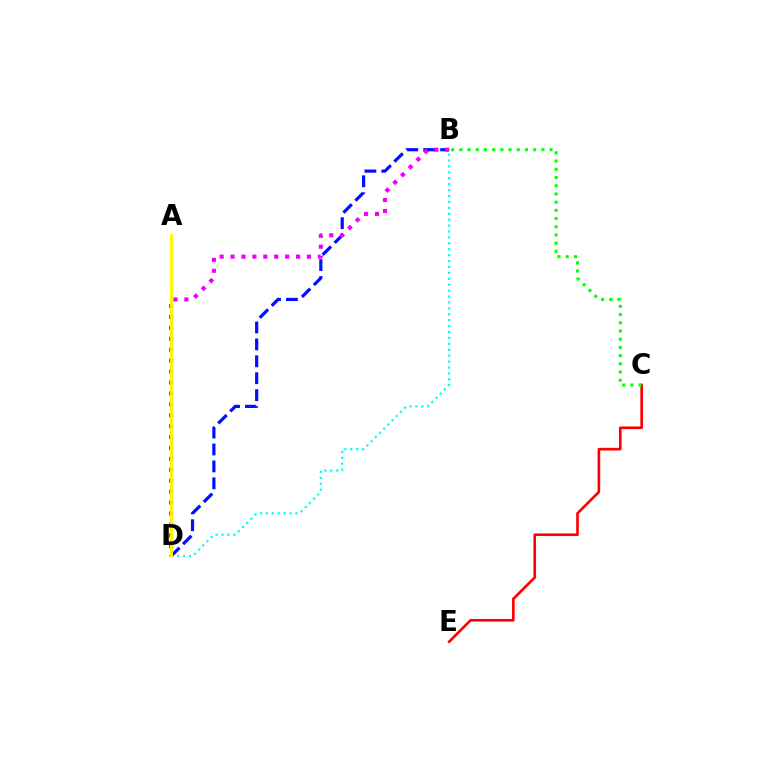{('C', 'E'): [{'color': '#ff0000', 'line_style': 'solid', 'thickness': 1.9}], ('B', 'D'): [{'color': '#0010ff', 'line_style': 'dashed', 'thickness': 2.3}, {'color': '#00fff6', 'line_style': 'dotted', 'thickness': 1.61}, {'color': '#ee00ff', 'line_style': 'dotted', 'thickness': 2.97}], ('B', 'C'): [{'color': '#08ff00', 'line_style': 'dotted', 'thickness': 2.23}], ('A', 'D'): [{'color': '#fcf500', 'line_style': 'solid', 'thickness': 2.08}]}